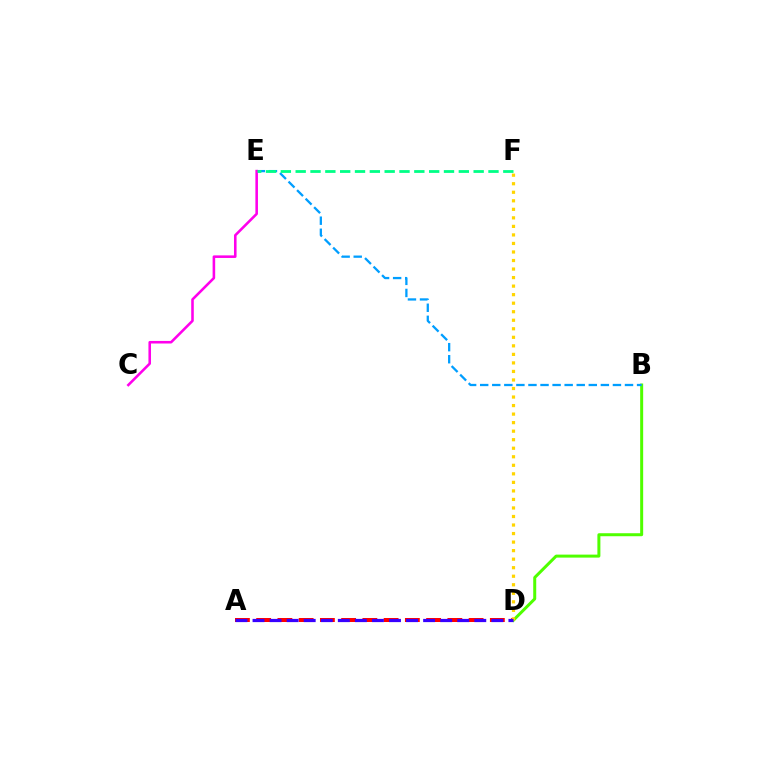{('B', 'D'): [{'color': '#4fff00', 'line_style': 'solid', 'thickness': 2.16}], ('B', 'E'): [{'color': '#009eff', 'line_style': 'dashed', 'thickness': 1.64}], ('A', 'D'): [{'color': '#ff0000', 'line_style': 'dashed', 'thickness': 2.89}, {'color': '#3700ff', 'line_style': 'dashed', 'thickness': 2.32}], ('D', 'F'): [{'color': '#ffd500', 'line_style': 'dotted', 'thickness': 2.32}], ('C', 'E'): [{'color': '#ff00ed', 'line_style': 'solid', 'thickness': 1.85}], ('E', 'F'): [{'color': '#00ff86', 'line_style': 'dashed', 'thickness': 2.01}]}